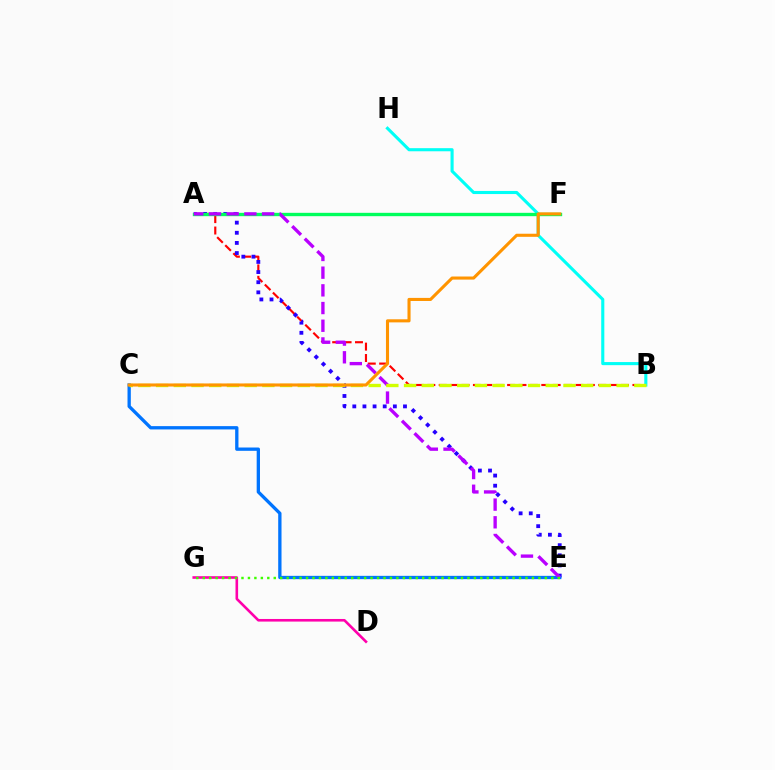{('A', 'B'): [{'color': '#ff0000', 'line_style': 'dashed', 'thickness': 1.55}], ('D', 'G'): [{'color': '#ff00ac', 'line_style': 'solid', 'thickness': 1.88}], ('B', 'H'): [{'color': '#00fff6', 'line_style': 'solid', 'thickness': 2.23}], ('A', 'E'): [{'color': '#2500ff', 'line_style': 'dotted', 'thickness': 2.75}, {'color': '#b900ff', 'line_style': 'dashed', 'thickness': 2.4}], ('A', 'F'): [{'color': '#00ff5c', 'line_style': 'solid', 'thickness': 2.41}], ('C', 'E'): [{'color': '#0074ff', 'line_style': 'solid', 'thickness': 2.38}], ('B', 'C'): [{'color': '#d1ff00', 'line_style': 'dashed', 'thickness': 2.41}], ('E', 'G'): [{'color': '#3dff00', 'line_style': 'dotted', 'thickness': 1.75}], ('C', 'F'): [{'color': '#ff9400', 'line_style': 'solid', 'thickness': 2.22}]}